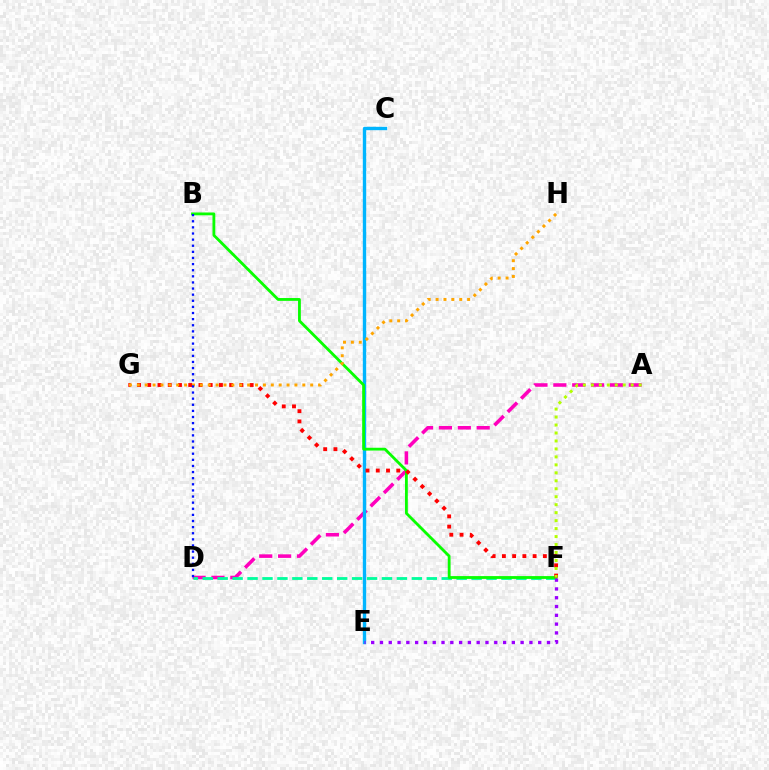{('A', 'D'): [{'color': '#ff00bd', 'line_style': 'dashed', 'thickness': 2.56}], ('C', 'E'): [{'color': '#00b5ff', 'line_style': 'solid', 'thickness': 2.42}], ('D', 'F'): [{'color': '#00ff9d', 'line_style': 'dashed', 'thickness': 2.03}], ('B', 'F'): [{'color': '#08ff00', 'line_style': 'solid', 'thickness': 2.03}], ('F', 'G'): [{'color': '#ff0000', 'line_style': 'dotted', 'thickness': 2.78}], ('A', 'F'): [{'color': '#b3ff00', 'line_style': 'dotted', 'thickness': 2.16}], ('G', 'H'): [{'color': '#ffa500', 'line_style': 'dotted', 'thickness': 2.14}], ('B', 'D'): [{'color': '#0010ff', 'line_style': 'dotted', 'thickness': 1.66}], ('E', 'F'): [{'color': '#9b00ff', 'line_style': 'dotted', 'thickness': 2.39}]}